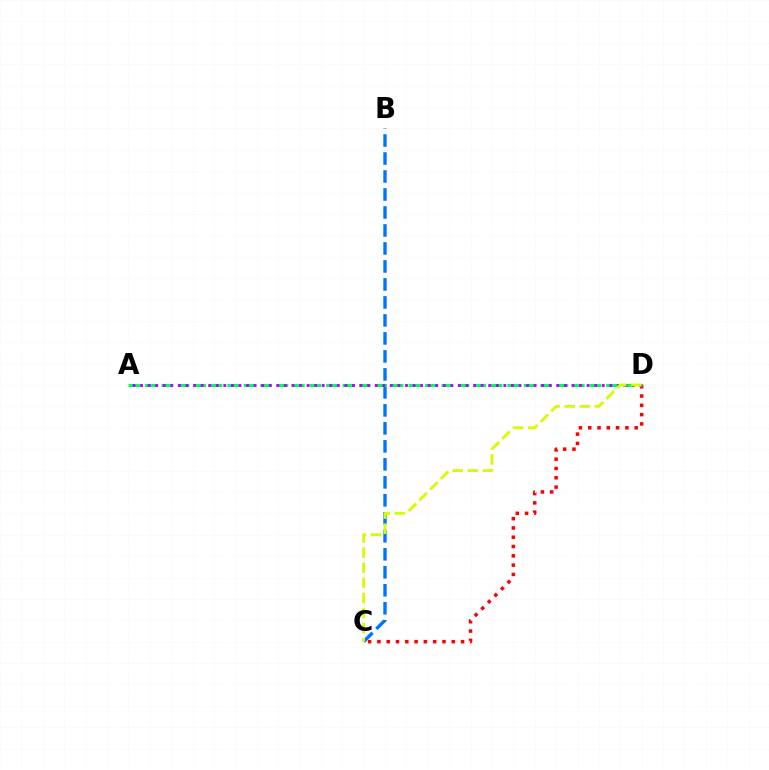{('B', 'C'): [{'color': '#0074ff', 'line_style': 'dashed', 'thickness': 2.44}], ('C', 'D'): [{'color': '#ff0000', 'line_style': 'dotted', 'thickness': 2.53}, {'color': '#d1ff00', 'line_style': 'dashed', 'thickness': 2.05}], ('A', 'D'): [{'color': '#00ff5c', 'line_style': 'dashed', 'thickness': 2.24}, {'color': '#b900ff', 'line_style': 'dotted', 'thickness': 2.06}]}